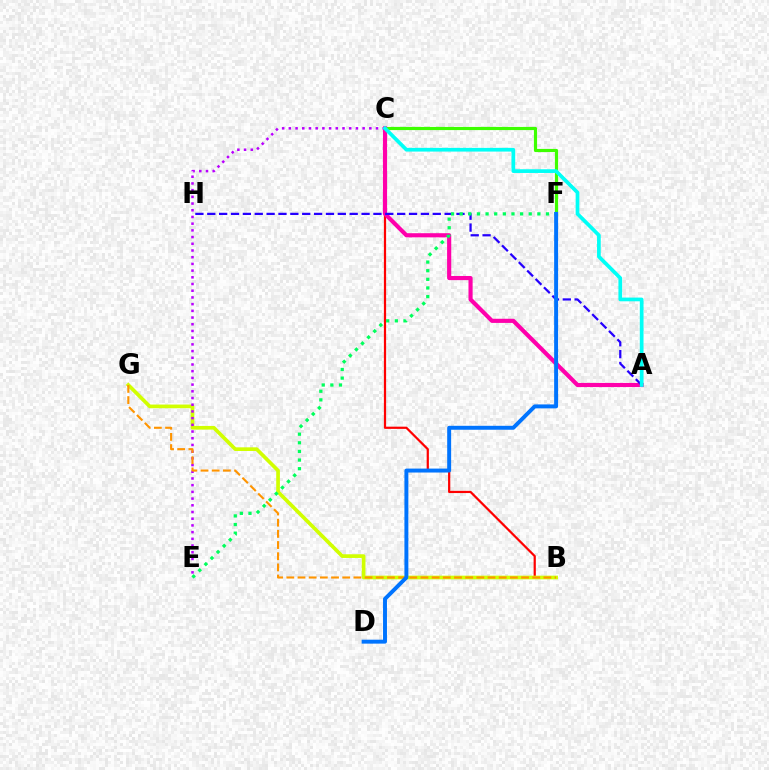{('B', 'C'): [{'color': '#ff0000', 'line_style': 'solid', 'thickness': 1.6}], ('B', 'G'): [{'color': '#d1ff00', 'line_style': 'solid', 'thickness': 2.65}, {'color': '#ff9400', 'line_style': 'dashed', 'thickness': 1.52}], ('C', 'F'): [{'color': '#3dff00', 'line_style': 'solid', 'thickness': 2.28}], ('A', 'C'): [{'color': '#ff00ac', 'line_style': 'solid', 'thickness': 2.98}, {'color': '#00fff6', 'line_style': 'solid', 'thickness': 2.67}], ('A', 'H'): [{'color': '#2500ff', 'line_style': 'dashed', 'thickness': 1.61}], ('C', 'E'): [{'color': '#b900ff', 'line_style': 'dotted', 'thickness': 1.82}], ('E', 'F'): [{'color': '#00ff5c', 'line_style': 'dotted', 'thickness': 2.35}], ('D', 'F'): [{'color': '#0074ff', 'line_style': 'solid', 'thickness': 2.84}]}